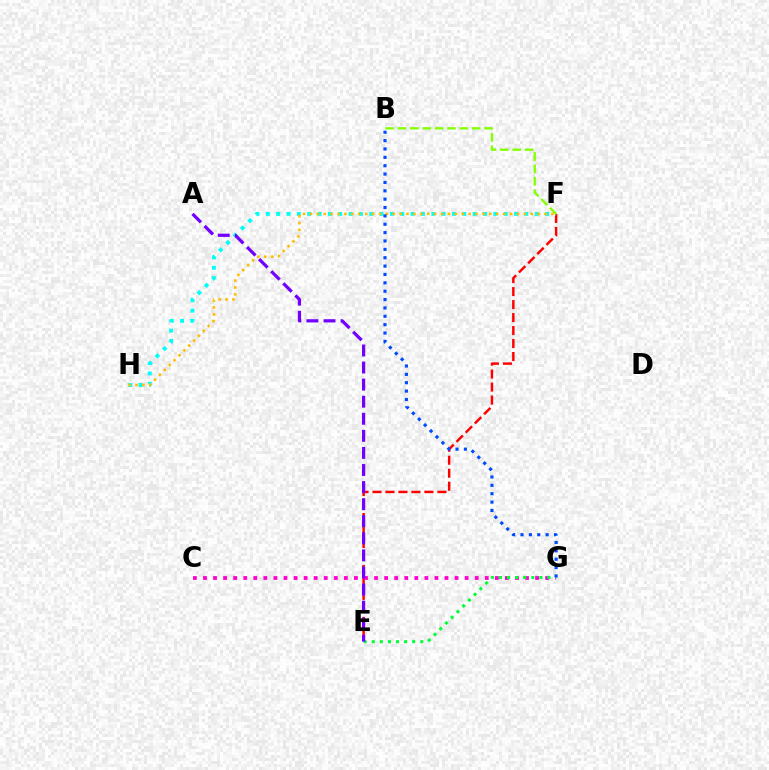{('E', 'F'): [{'color': '#ff0000', 'line_style': 'dashed', 'thickness': 1.76}], ('C', 'G'): [{'color': '#ff00cf', 'line_style': 'dotted', 'thickness': 2.73}], ('E', 'G'): [{'color': '#00ff39', 'line_style': 'dotted', 'thickness': 2.2}], ('F', 'H'): [{'color': '#00fff6', 'line_style': 'dotted', 'thickness': 2.81}, {'color': '#ffbd00', 'line_style': 'dotted', 'thickness': 1.87}], ('B', 'F'): [{'color': '#84ff00', 'line_style': 'dashed', 'thickness': 1.68}], ('B', 'G'): [{'color': '#004bff', 'line_style': 'dotted', 'thickness': 2.27}], ('A', 'E'): [{'color': '#7200ff', 'line_style': 'dashed', 'thickness': 2.32}]}